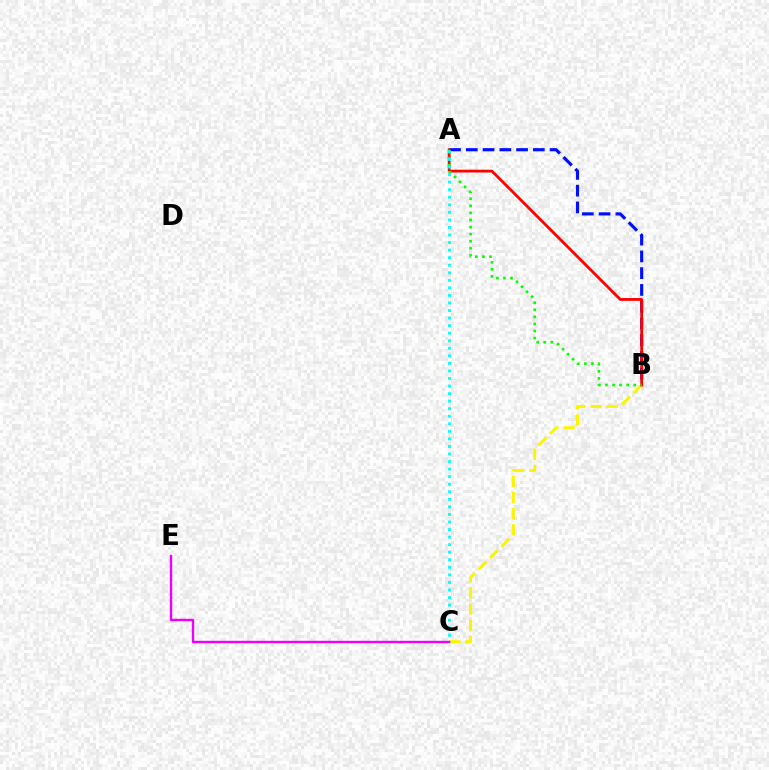{('A', 'B'): [{'color': '#0010ff', 'line_style': 'dashed', 'thickness': 2.28}, {'color': '#ff0000', 'line_style': 'solid', 'thickness': 2.01}, {'color': '#08ff00', 'line_style': 'dotted', 'thickness': 1.92}], ('B', 'C'): [{'color': '#fcf500', 'line_style': 'dashed', 'thickness': 2.19}], ('A', 'C'): [{'color': '#00fff6', 'line_style': 'dotted', 'thickness': 2.05}], ('C', 'E'): [{'color': '#ee00ff', 'line_style': 'solid', 'thickness': 1.72}]}